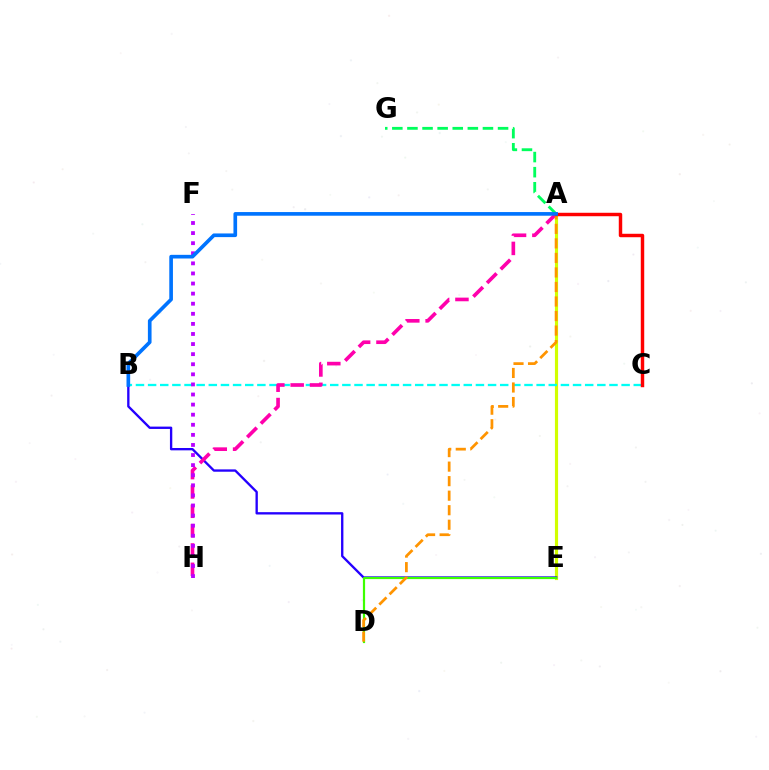{('A', 'E'): [{'color': '#d1ff00', 'line_style': 'solid', 'thickness': 2.27}], ('B', 'E'): [{'color': '#2500ff', 'line_style': 'solid', 'thickness': 1.69}], ('B', 'C'): [{'color': '#00fff6', 'line_style': 'dashed', 'thickness': 1.65}], ('D', 'E'): [{'color': '#3dff00', 'line_style': 'solid', 'thickness': 1.59}], ('A', 'H'): [{'color': '#ff00ac', 'line_style': 'dashed', 'thickness': 2.63}], ('F', 'H'): [{'color': '#b900ff', 'line_style': 'dotted', 'thickness': 2.74}], ('A', 'D'): [{'color': '#ff9400', 'line_style': 'dashed', 'thickness': 1.97}], ('A', 'C'): [{'color': '#ff0000', 'line_style': 'solid', 'thickness': 2.48}], ('A', 'G'): [{'color': '#00ff5c', 'line_style': 'dashed', 'thickness': 2.05}], ('A', 'B'): [{'color': '#0074ff', 'line_style': 'solid', 'thickness': 2.64}]}